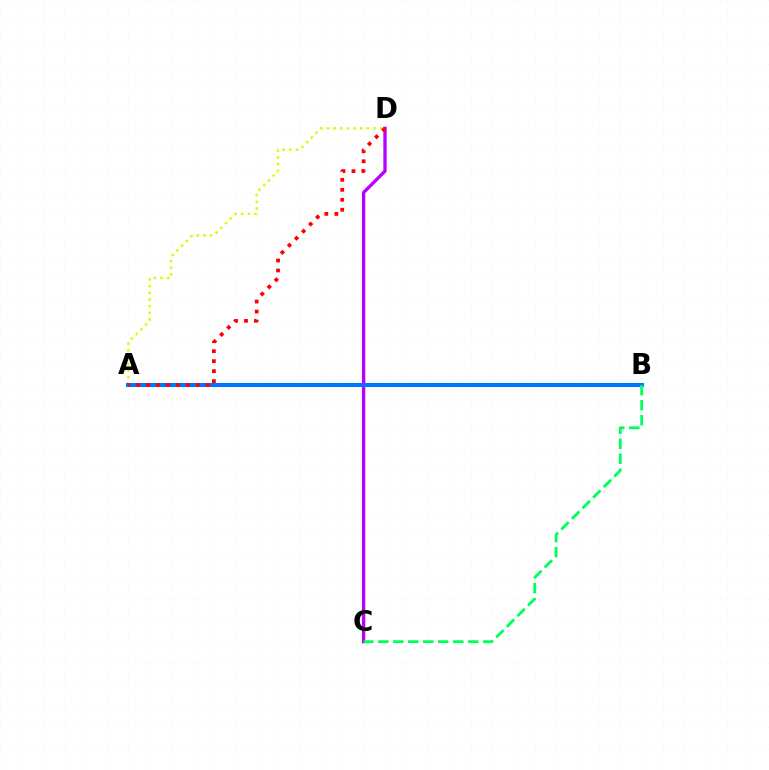{('C', 'D'): [{'color': '#b900ff', 'line_style': 'solid', 'thickness': 2.4}], ('A', 'D'): [{'color': '#d1ff00', 'line_style': 'dotted', 'thickness': 1.81}, {'color': '#ff0000', 'line_style': 'dotted', 'thickness': 2.71}], ('A', 'B'): [{'color': '#0074ff', 'line_style': 'solid', 'thickness': 2.91}], ('B', 'C'): [{'color': '#00ff5c', 'line_style': 'dashed', 'thickness': 2.04}]}